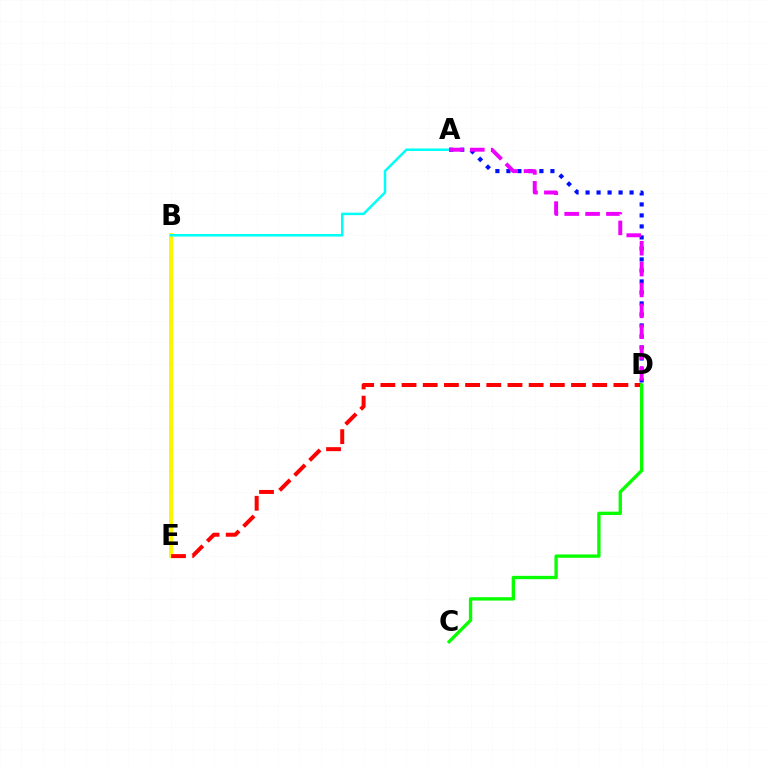{('B', 'E'): [{'color': '#fcf500', 'line_style': 'solid', 'thickness': 2.82}], ('A', 'D'): [{'color': '#0010ff', 'line_style': 'dotted', 'thickness': 2.99}, {'color': '#ee00ff', 'line_style': 'dashed', 'thickness': 2.83}], ('D', 'E'): [{'color': '#ff0000', 'line_style': 'dashed', 'thickness': 2.88}], ('C', 'D'): [{'color': '#08ff00', 'line_style': 'solid', 'thickness': 2.4}], ('A', 'B'): [{'color': '#00fff6', 'line_style': 'solid', 'thickness': 1.81}]}